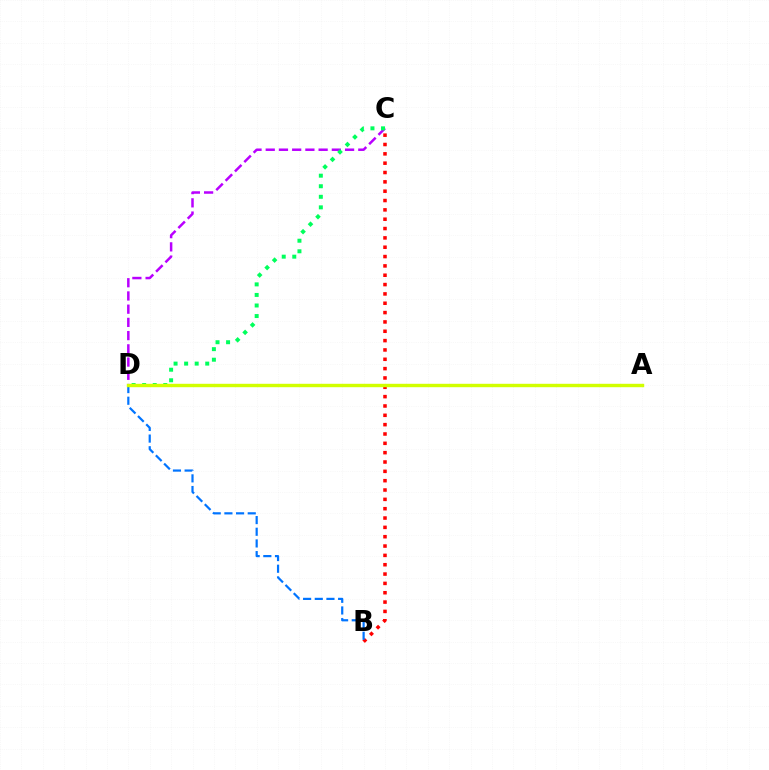{('B', 'C'): [{'color': '#ff0000', 'line_style': 'dotted', 'thickness': 2.54}], ('B', 'D'): [{'color': '#0074ff', 'line_style': 'dashed', 'thickness': 1.59}], ('C', 'D'): [{'color': '#b900ff', 'line_style': 'dashed', 'thickness': 1.8}, {'color': '#00ff5c', 'line_style': 'dotted', 'thickness': 2.87}], ('A', 'D'): [{'color': '#d1ff00', 'line_style': 'solid', 'thickness': 2.46}]}